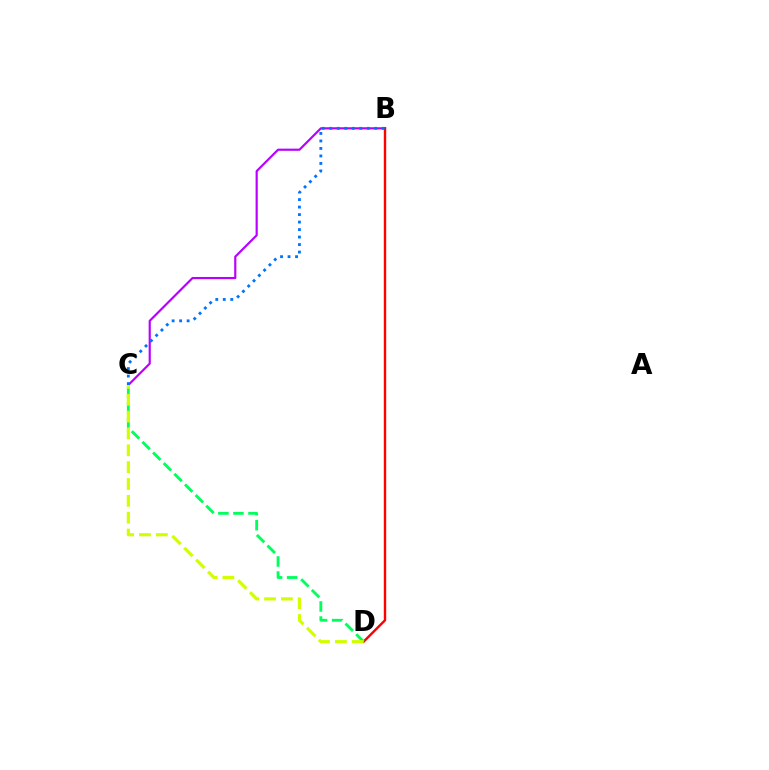{('B', 'C'): [{'color': '#b900ff', 'line_style': 'solid', 'thickness': 1.56}, {'color': '#0074ff', 'line_style': 'dotted', 'thickness': 2.04}], ('B', 'D'): [{'color': '#ff0000', 'line_style': 'solid', 'thickness': 1.73}], ('C', 'D'): [{'color': '#00ff5c', 'line_style': 'dashed', 'thickness': 2.04}, {'color': '#d1ff00', 'line_style': 'dashed', 'thickness': 2.29}]}